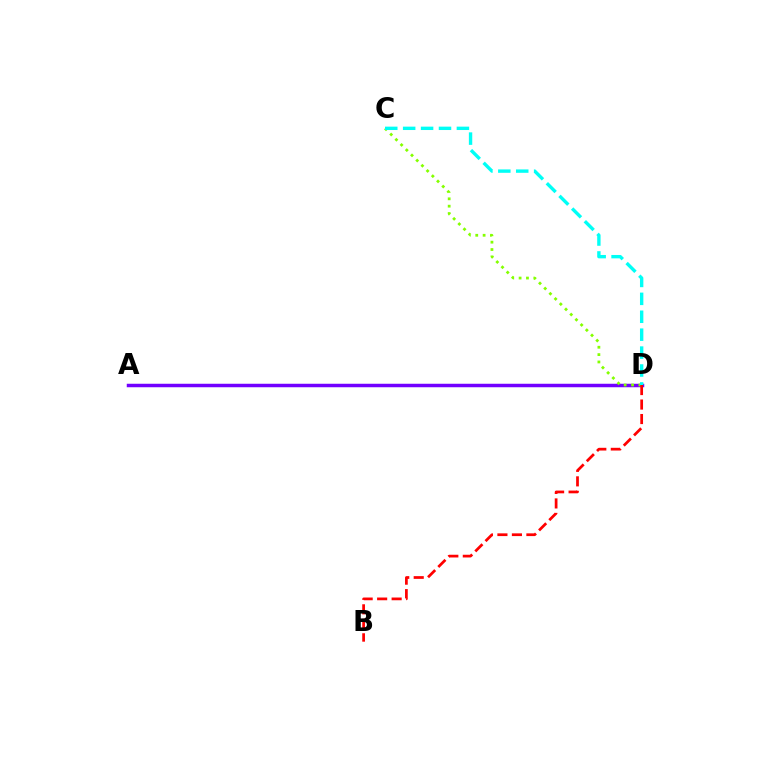{('A', 'D'): [{'color': '#7200ff', 'line_style': 'solid', 'thickness': 2.51}], ('C', 'D'): [{'color': '#84ff00', 'line_style': 'dotted', 'thickness': 2.0}, {'color': '#00fff6', 'line_style': 'dashed', 'thickness': 2.43}], ('B', 'D'): [{'color': '#ff0000', 'line_style': 'dashed', 'thickness': 1.97}]}